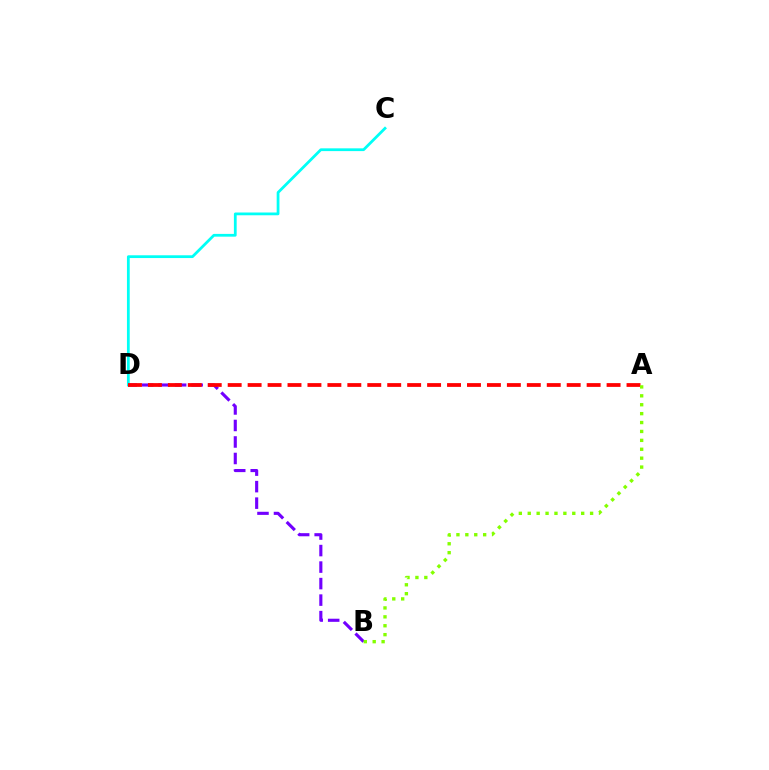{('B', 'D'): [{'color': '#7200ff', 'line_style': 'dashed', 'thickness': 2.24}], ('C', 'D'): [{'color': '#00fff6', 'line_style': 'solid', 'thickness': 1.99}], ('A', 'D'): [{'color': '#ff0000', 'line_style': 'dashed', 'thickness': 2.71}], ('A', 'B'): [{'color': '#84ff00', 'line_style': 'dotted', 'thickness': 2.42}]}